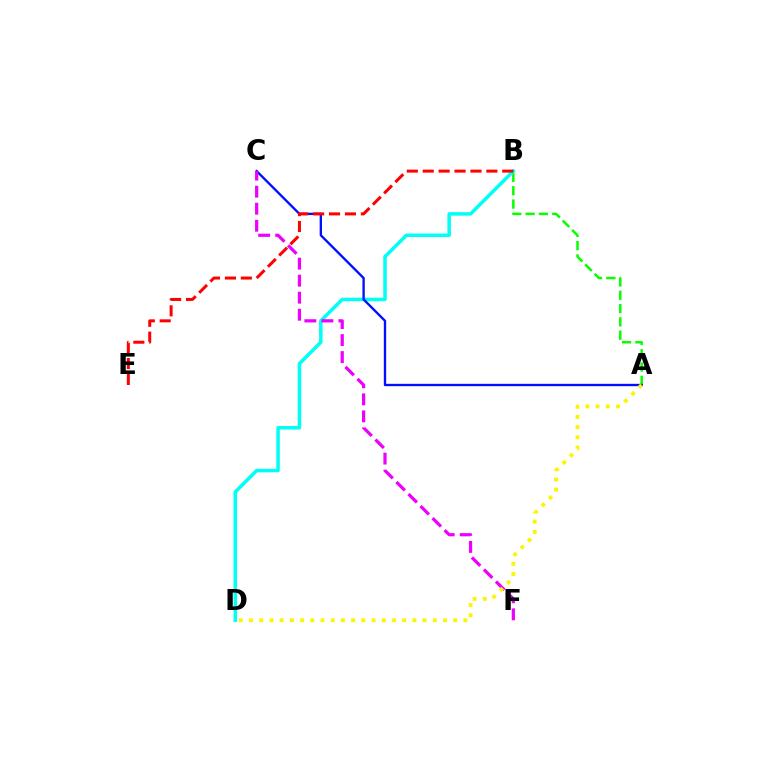{('A', 'B'): [{'color': '#08ff00', 'line_style': 'dashed', 'thickness': 1.81}], ('B', 'D'): [{'color': '#00fff6', 'line_style': 'solid', 'thickness': 2.53}], ('A', 'C'): [{'color': '#0010ff', 'line_style': 'solid', 'thickness': 1.69}], ('C', 'F'): [{'color': '#ee00ff', 'line_style': 'dashed', 'thickness': 2.31}], ('A', 'D'): [{'color': '#fcf500', 'line_style': 'dotted', 'thickness': 2.77}], ('B', 'E'): [{'color': '#ff0000', 'line_style': 'dashed', 'thickness': 2.16}]}